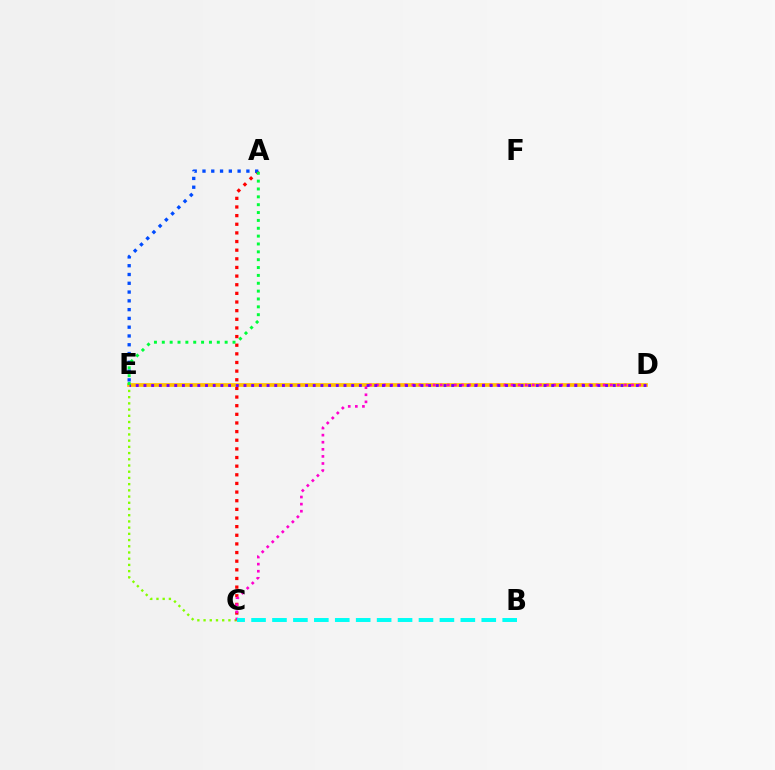{('C', 'E'): [{'color': '#84ff00', 'line_style': 'dotted', 'thickness': 1.69}], ('A', 'C'): [{'color': '#ff0000', 'line_style': 'dotted', 'thickness': 2.35}], ('D', 'E'): [{'color': '#ffbd00', 'line_style': 'solid', 'thickness': 2.67}, {'color': '#7200ff', 'line_style': 'dotted', 'thickness': 2.09}], ('A', 'E'): [{'color': '#004bff', 'line_style': 'dotted', 'thickness': 2.39}, {'color': '#00ff39', 'line_style': 'dotted', 'thickness': 2.13}], ('C', 'D'): [{'color': '#ff00cf', 'line_style': 'dotted', 'thickness': 1.92}], ('B', 'C'): [{'color': '#00fff6', 'line_style': 'dashed', 'thickness': 2.84}]}